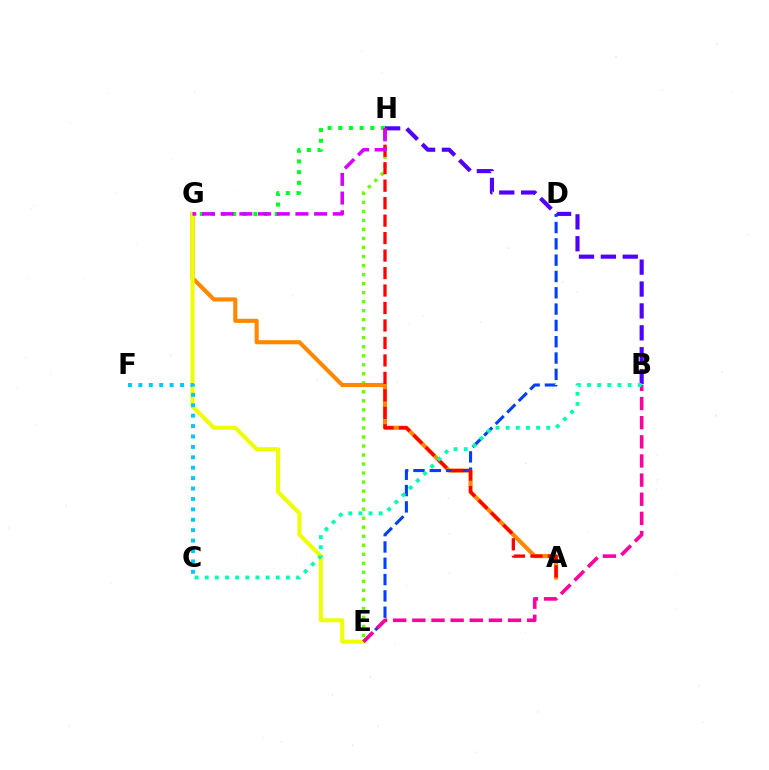{('E', 'H'): [{'color': '#66ff00', 'line_style': 'dotted', 'thickness': 2.45}], ('A', 'G'): [{'color': '#ff8800', 'line_style': 'solid', 'thickness': 2.95}], ('B', 'H'): [{'color': '#4f00ff', 'line_style': 'dashed', 'thickness': 2.97}], ('E', 'G'): [{'color': '#eeff00', 'line_style': 'solid', 'thickness': 2.9}], ('G', 'H'): [{'color': '#00ff27', 'line_style': 'dotted', 'thickness': 2.9}, {'color': '#d600ff', 'line_style': 'dashed', 'thickness': 2.54}], ('D', 'E'): [{'color': '#003fff', 'line_style': 'dashed', 'thickness': 2.22}], ('A', 'H'): [{'color': '#ff0000', 'line_style': 'dashed', 'thickness': 2.37}], ('B', 'E'): [{'color': '#ff00a0', 'line_style': 'dashed', 'thickness': 2.6}], ('B', 'C'): [{'color': '#00ffaf', 'line_style': 'dotted', 'thickness': 2.76}], ('C', 'F'): [{'color': '#00c7ff', 'line_style': 'dotted', 'thickness': 2.83}]}